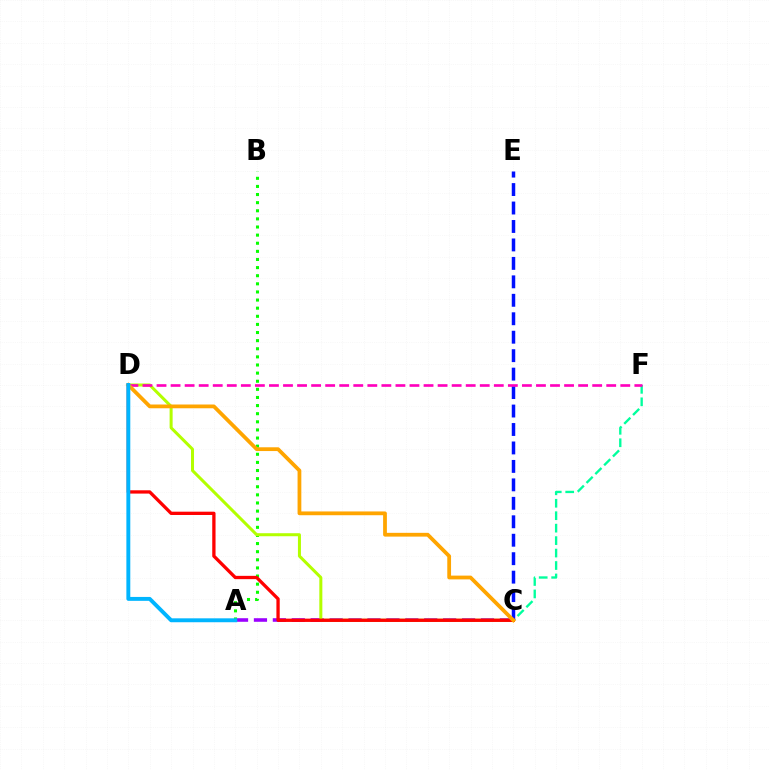{('A', 'C'): [{'color': '#9b00ff', 'line_style': 'dashed', 'thickness': 2.57}], ('A', 'B'): [{'color': '#08ff00', 'line_style': 'dotted', 'thickness': 2.21}], ('C', 'F'): [{'color': '#00ff9d', 'line_style': 'dashed', 'thickness': 1.69}], ('C', 'E'): [{'color': '#0010ff', 'line_style': 'dashed', 'thickness': 2.51}], ('C', 'D'): [{'color': '#b3ff00', 'line_style': 'solid', 'thickness': 2.17}, {'color': '#ff0000', 'line_style': 'solid', 'thickness': 2.38}, {'color': '#ffa500', 'line_style': 'solid', 'thickness': 2.72}], ('D', 'F'): [{'color': '#ff00bd', 'line_style': 'dashed', 'thickness': 1.91}], ('A', 'D'): [{'color': '#00b5ff', 'line_style': 'solid', 'thickness': 2.81}]}